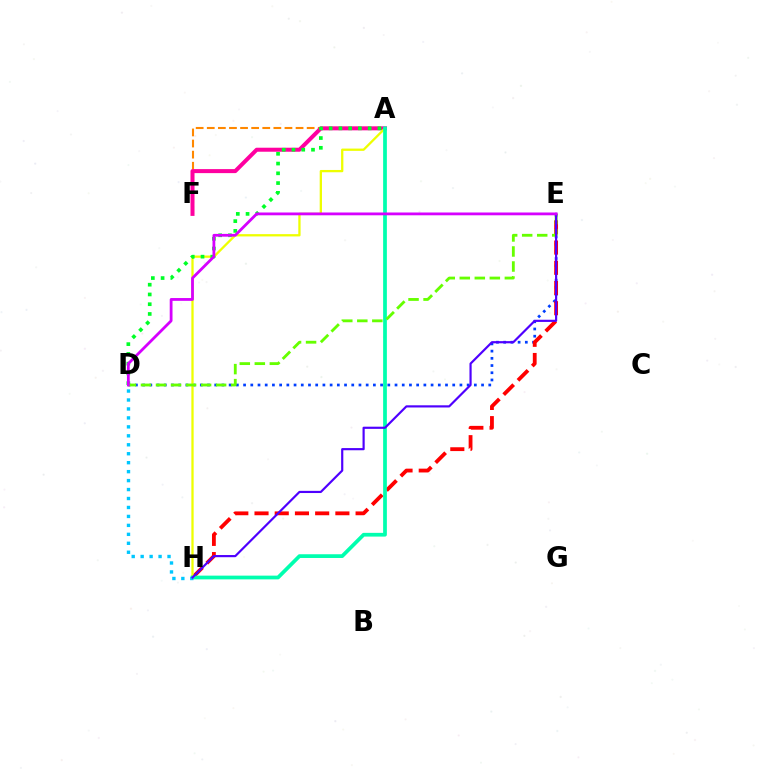{('A', 'F'): [{'color': '#ff8800', 'line_style': 'dashed', 'thickness': 1.51}, {'color': '#ff00a0', 'line_style': 'solid', 'thickness': 2.89}], ('D', 'E'): [{'color': '#003fff', 'line_style': 'dotted', 'thickness': 1.96}, {'color': '#66ff00', 'line_style': 'dashed', 'thickness': 2.04}, {'color': '#d600ff', 'line_style': 'solid', 'thickness': 2.01}], ('E', 'H'): [{'color': '#ff0000', 'line_style': 'dashed', 'thickness': 2.75}, {'color': '#4f00ff', 'line_style': 'solid', 'thickness': 1.57}], ('A', 'H'): [{'color': '#eeff00', 'line_style': 'solid', 'thickness': 1.65}, {'color': '#00ffaf', 'line_style': 'solid', 'thickness': 2.69}], ('A', 'D'): [{'color': '#00ff27', 'line_style': 'dotted', 'thickness': 2.65}], ('D', 'H'): [{'color': '#00c7ff', 'line_style': 'dotted', 'thickness': 2.43}]}